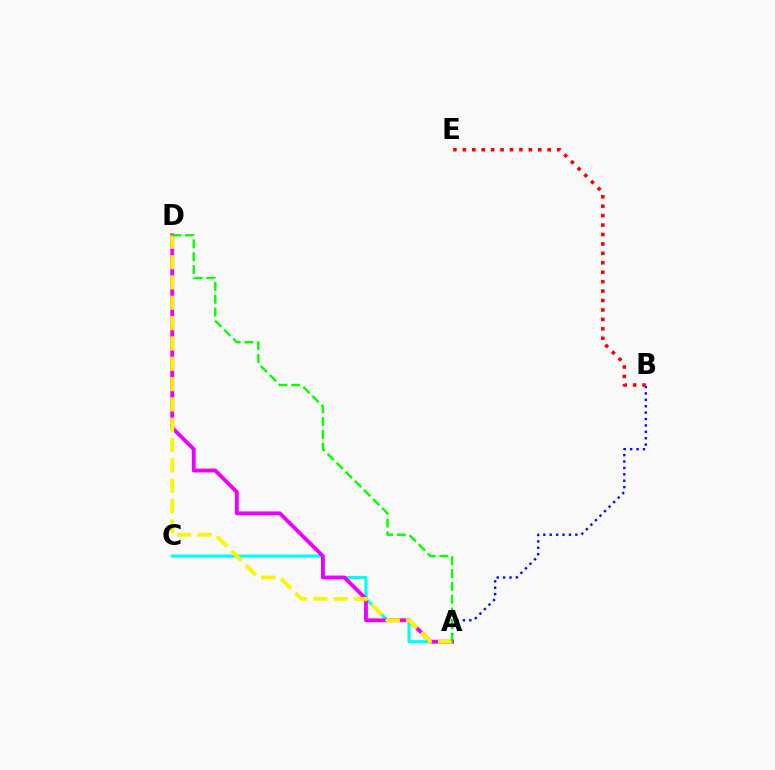{('A', 'C'): [{'color': '#00fff6', 'line_style': 'solid', 'thickness': 2.23}], ('A', 'B'): [{'color': '#0010ff', 'line_style': 'dotted', 'thickness': 1.74}], ('A', 'D'): [{'color': '#ee00ff', 'line_style': 'solid', 'thickness': 2.76}, {'color': '#fcf500', 'line_style': 'dashed', 'thickness': 2.76}, {'color': '#08ff00', 'line_style': 'dashed', 'thickness': 1.74}], ('B', 'E'): [{'color': '#ff0000', 'line_style': 'dotted', 'thickness': 2.56}]}